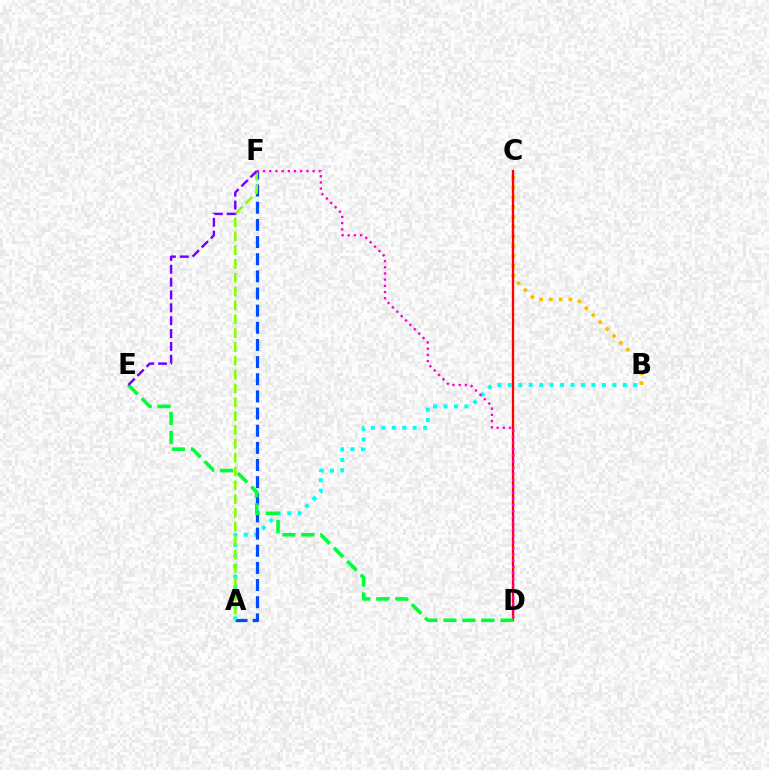{('B', 'C'): [{'color': '#ffbd00', 'line_style': 'dotted', 'thickness': 2.66}], ('C', 'D'): [{'color': '#ff0000', 'line_style': 'solid', 'thickness': 1.66}], ('A', 'B'): [{'color': '#00fff6', 'line_style': 'dotted', 'thickness': 2.84}], ('A', 'F'): [{'color': '#004bff', 'line_style': 'dashed', 'thickness': 2.33}, {'color': '#84ff00', 'line_style': 'dashed', 'thickness': 1.88}], ('D', 'F'): [{'color': '#ff00cf', 'line_style': 'dotted', 'thickness': 1.68}], ('D', 'E'): [{'color': '#00ff39', 'line_style': 'dashed', 'thickness': 2.58}], ('E', 'F'): [{'color': '#7200ff', 'line_style': 'dashed', 'thickness': 1.75}]}